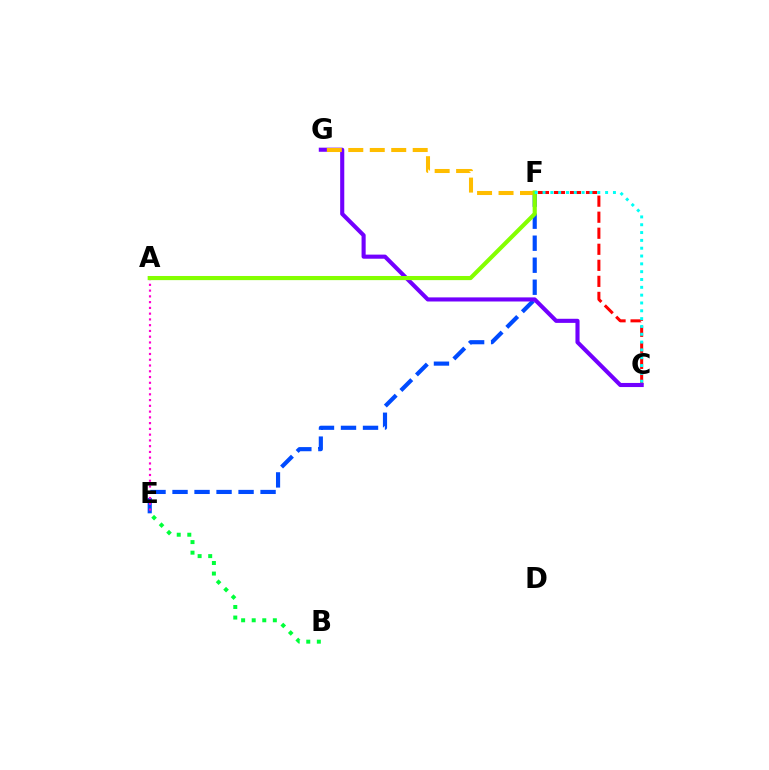{('E', 'F'): [{'color': '#004bff', 'line_style': 'dashed', 'thickness': 2.99}], ('C', 'F'): [{'color': '#ff0000', 'line_style': 'dashed', 'thickness': 2.18}, {'color': '#00fff6', 'line_style': 'dotted', 'thickness': 2.13}], ('A', 'E'): [{'color': '#ff00cf', 'line_style': 'dotted', 'thickness': 1.57}], ('B', 'E'): [{'color': '#00ff39', 'line_style': 'dotted', 'thickness': 2.87}], ('C', 'G'): [{'color': '#7200ff', 'line_style': 'solid', 'thickness': 2.95}], ('F', 'G'): [{'color': '#ffbd00', 'line_style': 'dashed', 'thickness': 2.92}], ('A', 'F'): [{'color': '#84ff00', 'line_style': 'solid', 'thickness': 2.98}]}